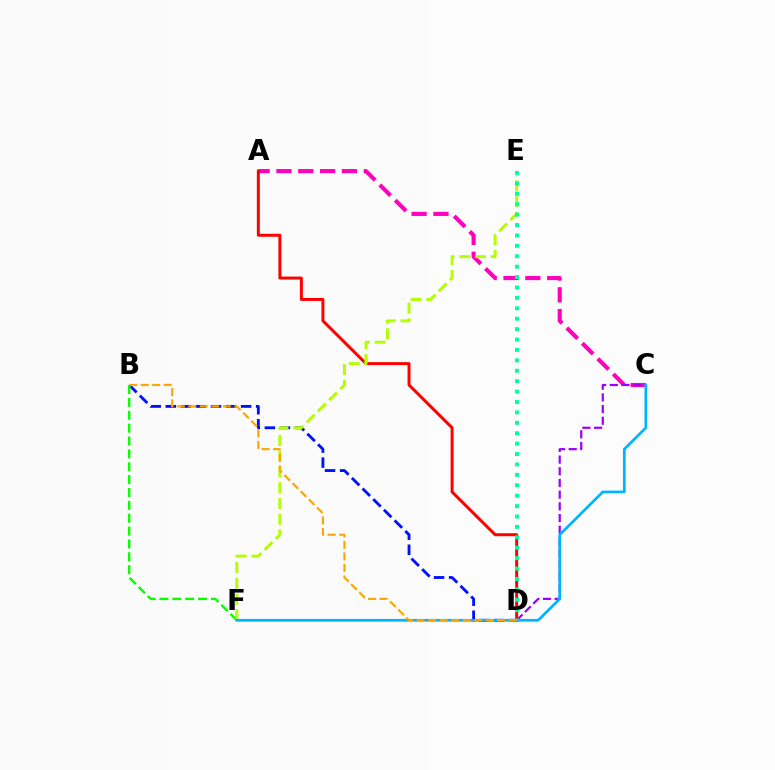{('A', 'C'): [{'color': '#ff00bd', 'line_style': 'dashed', 'thickness': 2.96}], ('B', 'D'): [{'color': '#0010ff', 'line_style': 'dashed', 'thickness': 2.05}, {'color': '#ffa500', 'line_style': 'dashed', 'thickness': 1.56}], ('C', 'D'): [{'color': '#9b00ff', 'line_style': 'dashed', 'thickness': 1.59}], ('B', 'F'): [{'color': '#08ff00', 'line_style': 'dashed', 'thickness': 1.75}], ('A', 'D'): [{'color': '#ff0000', 'line_style': 'solid', 'thickness': 2.14}], ('E', 'F'): [{'color': '#b3ff00', 'line_style': 'dashed', 'thickness': 2.14}], ('C', 'F'): [{'color': '#00b5ff', 'line_style': 'solid', 'thickness': 1.96}], ('D', 'E'): [{'color': '#00ff9d', 'line_style': 'dotted', 'thickness': 2.83}]}